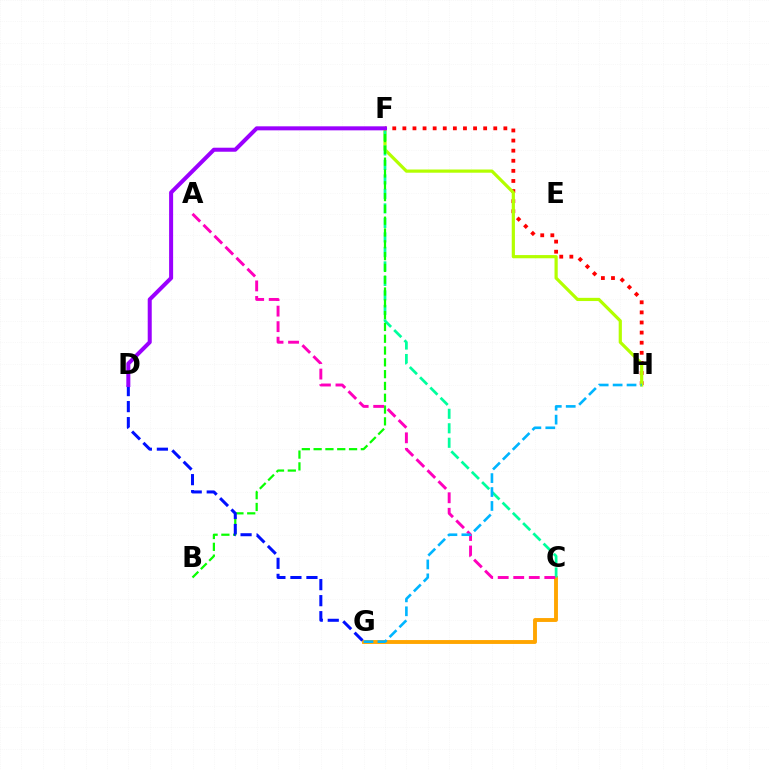{('F', 'H'): [{'color': '#ff0000', 'line_style': 'dotted', 'thickness': 2.74}, {'color': '#b3ff00', 'line_style': 'solid', 'thickness': 2.3}], ('C', 'G'): [{'color': '#ffa500', 'line_style': 'solid', 'thickness': 2.79}], ('C', 'F'): [{'color': '#00ff9d', 'line_style': 'dashed', 'thickness': 1.97}], ('B', 'F'): [{'color': '#08ff00', 'line_style': 'dashed', 'thickness': 1.6}], ('D', 'G'): [{'color': '#0010ff', 'line_style': 'dashed', 'thickness': 2.18}], ('A', 'C'): [{'color': '#ff00bd', 'line_style': 'dashed', 'thickness': 2.11}], ('D', 'F'): [{'color': '#9b00ff', 'line_style': 'solid', 'thickness': 2.9}], ('G', 'H'): [{'color': '#00b5ff', 'line_style': 'dashed', 'thickness': 1.89}]}